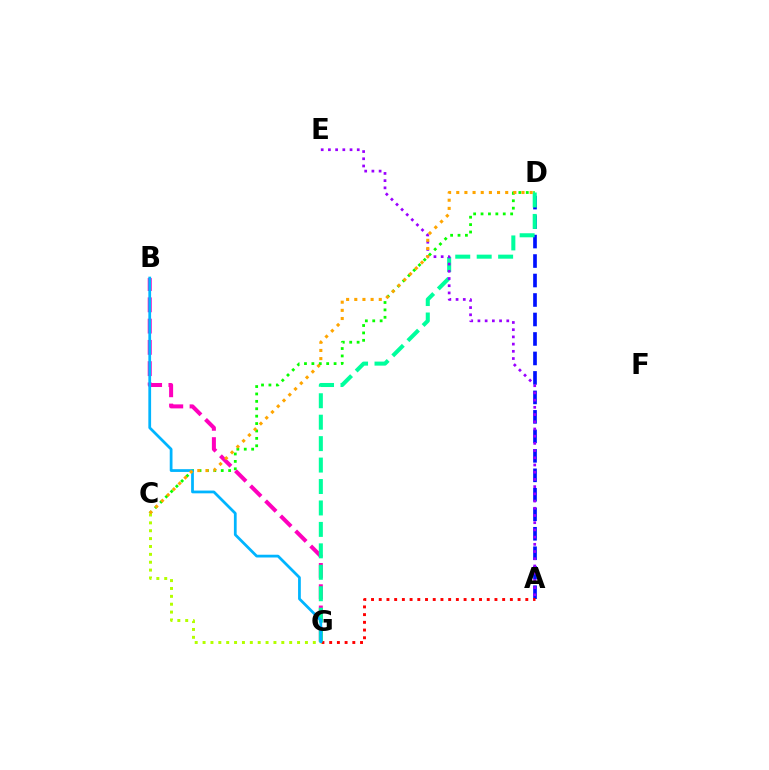{('C', 'D'): [{'color': '#08ff00', 'line_style': 'dotted', 'thickness': 2.01}, {'color': '#ffa500', 'line_style': 'dotted', 'thickness': 2.22}], ('B', 'G'): [{'color': '#ff00bd', 'line_style': 'dashed', 'thickness': 2.89}, {'color': '#00b5ff', 'line_style': 'solid', 'thickness': 1.99}], ('A', 'D'): [{'color': '#0010ff', 'line_style': 'dashed', 'thickness': 2.65}], ('A', 'G'): [{'color': '#ff0000', 'line_style': 'dotted', 'thickness': 2.1}], ('D', 'G'): [{'color': '#00ff9d', 'line_style': 'dashed', 'thickness': 2.91}], ('C', 'G'): [{'color': '#b3ff00', 'line_style': 'dotted', 'thickness': 2.14}], ('A', 'E'): [{'color': '#9b00ff', 'line_style': 'dotted', 'thickness': 1.96}]}